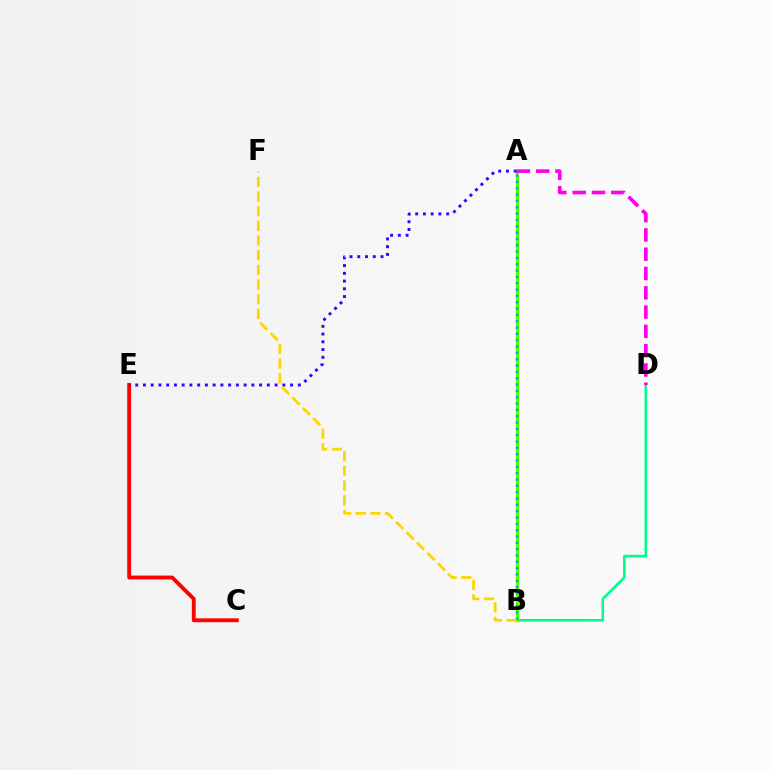{('B', 'D'): [{'color': '#00ff86', 'line_style': 'solid', 'thickness': 1.87}], ('A', 'B'): [{'color': '#4fff00', 'line_style': 'solid', 'thickness': 2.38}, {'color': '#009eff', 'line_style': 'dotted', 'thickness': 1.72}], ('C', 'E'): [{'color': '#ff0000', 'line_style': 'solid', 'thickness': 2.78}], ('A', 'E'): [{'color': '#3700ff', 'line_style': 'dotted', 'thickness': 2.1}], ('A', 'D'): [{'color': '#ff00ed', 'line_style': 'dashed', 'thickness': 2.62}], ('B', 'F'): [{'color': '#ffd500', 'line_style': 'dashed', 'thickness': 1.99}]}